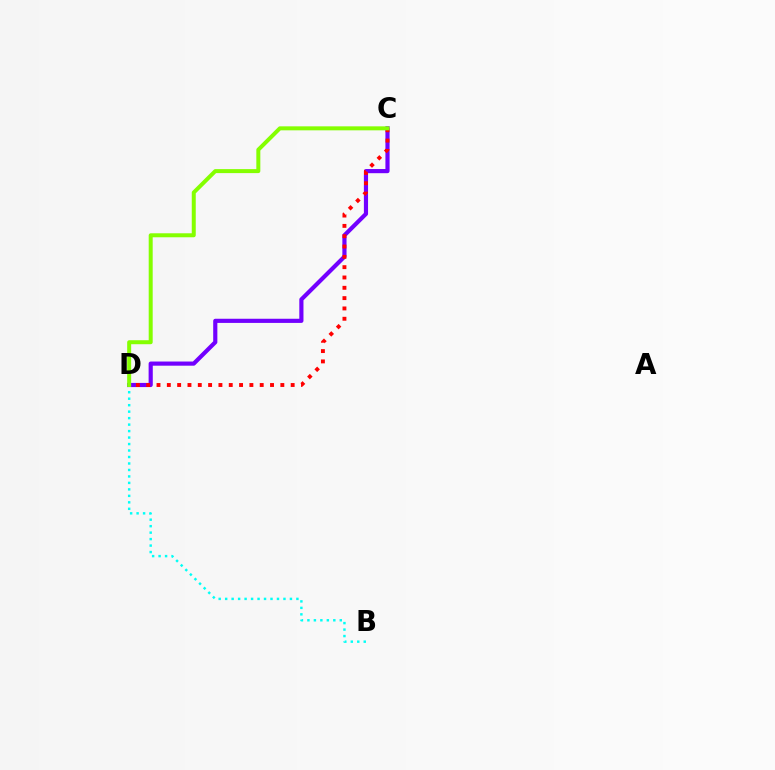{('C', 'D'): [{'color': '#7200ff', 'line_style': 'solid', 'thickness': 3.0}, {'color': '#ff0000', 'line_style': 'dotted', 'thickness': 2.8}, {'color': '#84ff00', 'line_style': 'solid', 'thickness': 2.87}], ('B', 'D'): [{'color': '#00fff6', 'line_style': 'dotted', 'thickness': 1.76}]}